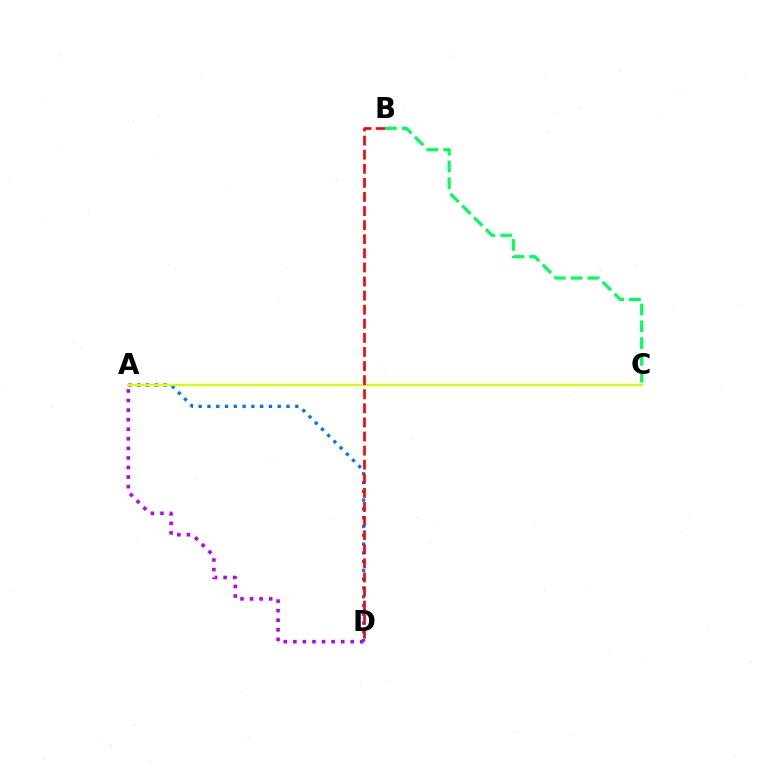{('A', 'D'): [{'color': '#0074ff', 'line_style': 'dotted', 'thickness': 2.39}, {'color': '#b900ff', 'line_style': 'dotted', 'thickness': 2.6}], ('A', 'C'): [{'color': '#d1ff00', 'line_style': 'solid', 'thickness': 1.54}], ('B', 'D'): [{'color': '#ff0000', 'line_style': 'dashed', 'thickness': 1.91}], ('B', 'C'): [{'color': '#00ff5c', 'line_style': 'dashed', 'thickness': 2.28}]}